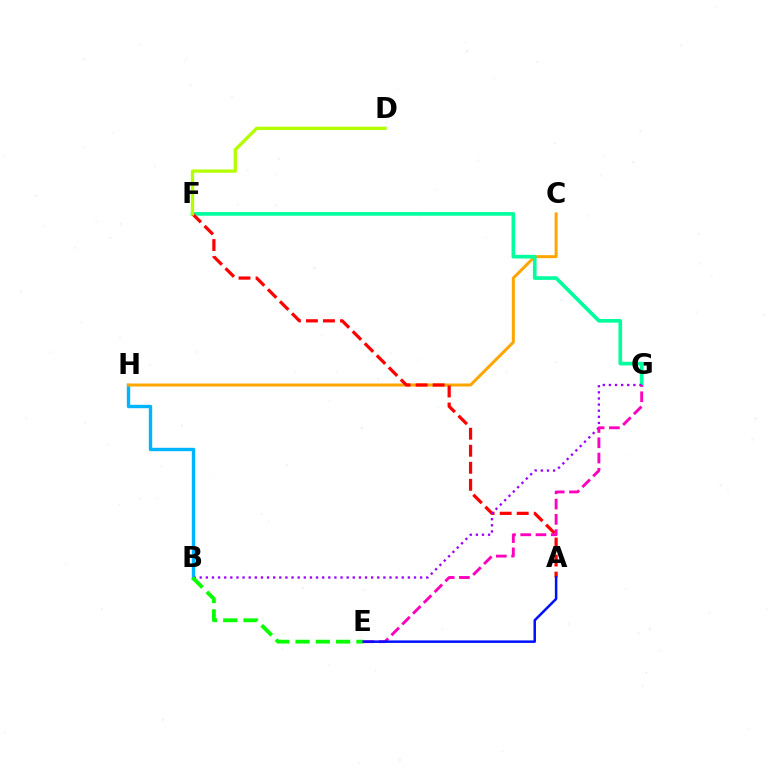{('B', 'H'): [{'color': '#00b5ff', 'line_style': 'solid', 'thickness': 2.44}], ('C', 'H'): [{'color': '#ffa500', 'line_style': 'solid', 'thickness': 2.16}], ('F', 'G'): [{'color': '#00ff9d', 'line_style': 'solid', 'thickness': 2.63}], ('A', 'F'): [{'color': '#ff0000', 'line_style': 'dashed', 'thickness': 2.31}], ('D', 'F'): [{'color': '#b3ff00', 'line_style': 'solid', 'thickness': 2.37}], ('B', 'G'): [{'color': '#9b00ff', 'line_style': 'dotted', 'thickness': 1.66}], ('E', 'G'): [{'color': '#ff00bd', 'line_style': 'dashed', 'thickness': 2.07}], ('B', 'E'): [{'color': '#08ff00', 'line_style': 'dashed', 'thickness': 2.76}], ('A', 'E'): [{'color': '#0010ff', 'line_style': 'solid', 'thickness': 1.8}]}